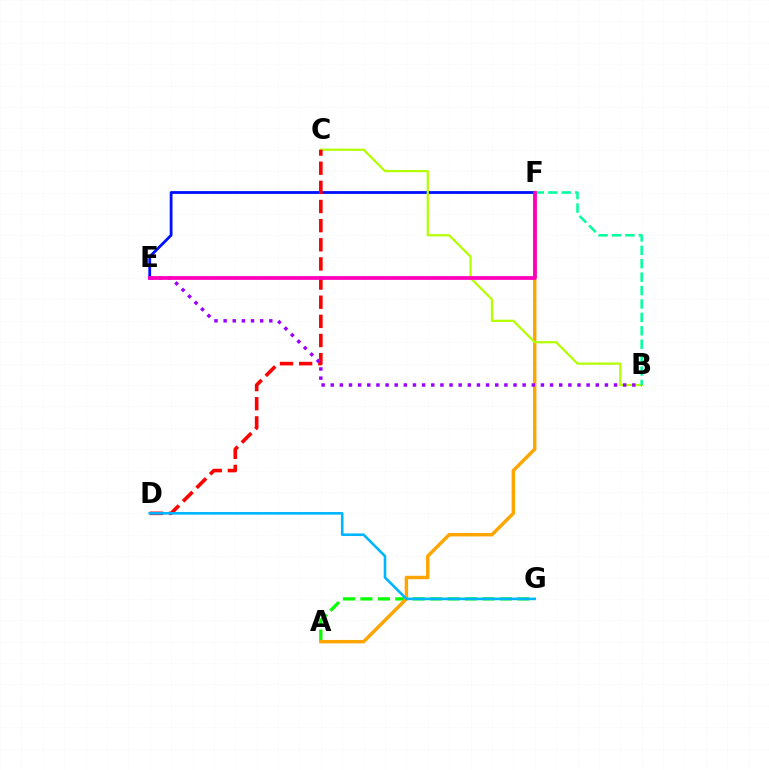{('A', 'G'): [{'color': '#08ff00', 'line_style': 'dashed', 'thickness': 2.37}], ('A', 'F'): [{'color': '#ffa500', 'line_style': 'solid', 'thickness': 2.47}], ('E', 'F'): [{'color': '#0010ff', 'line_style': 'solid', 'thickness': 2.01}, {'color': '#ff00bd', 'line_style': 'solid', 'thickness': 2.69}], ('B', 'C'): [{'color': '#b3ff00', 'line_style': 'solid', 'thickness': 1.61}], ('C', 'D'): [{'color': '#ff0000', 'line_style': 'dashed', 'thickness': 2.6}], ('D', 'G'): [{'color': '#00b5ff', 'line_style': 'solid', 'thickness': 1.88}], ('B', 'E'): [{'color': '#9b00ff', 'line_style': 'dotted', 'thickness': 2.48}], ('B', 'F'): [{'color': '#00ff9d', 'line_style': 'dashed', 'thickness': 1.82}]}